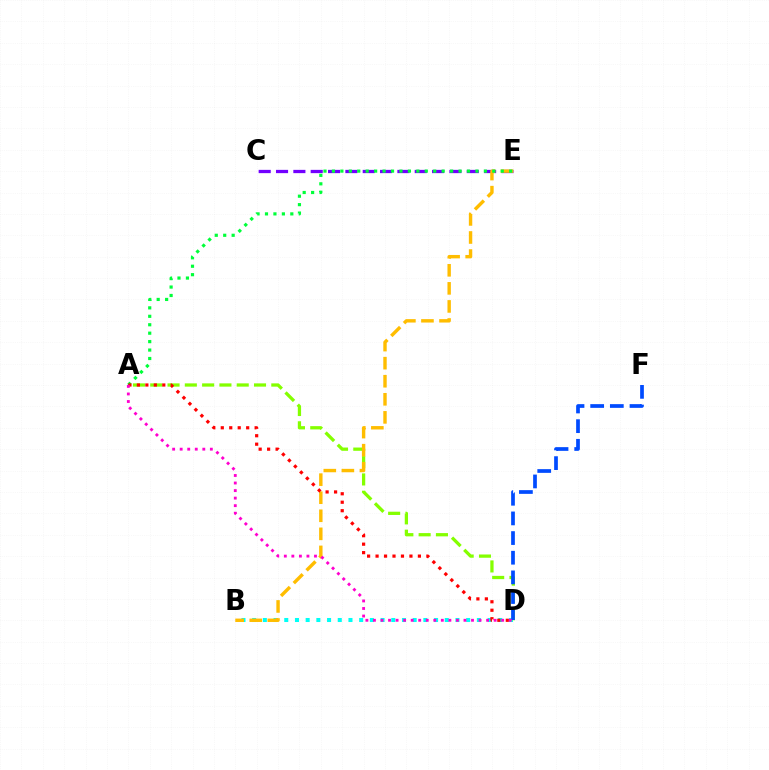{('C', 'E'): [{'color': '#7200ff', 'line_style': 'dashed', 'thickness': 2.36}], ('B', 'D'): [{'color': '#00fff6', 'line_style': 'dotted', 'thickness': 2.91}], ('A', 'D'): [{'color': '#84ff00', 'line_style': 'dashed', 'thickness': 2.35}, {'color': '#ff0000', 'line_style': 'dotted', 'thickness': 2.3}, {'color': '#ff00cf', 'line_style': 'dotted', 'thickness': 2.05}], ('D', 'F'): [{'color': '#004bff', 'line_style': 'dashed', 'thickness': 2.67}], ('B', 'E'): [{'color': '#ffbd00', 'line_style': 'dashed', 'thickness': 2.45}], ('A', 'E'): [{'color': '#00ff39', 'line_style': 'dotted', 'thickness': 2.29}]}